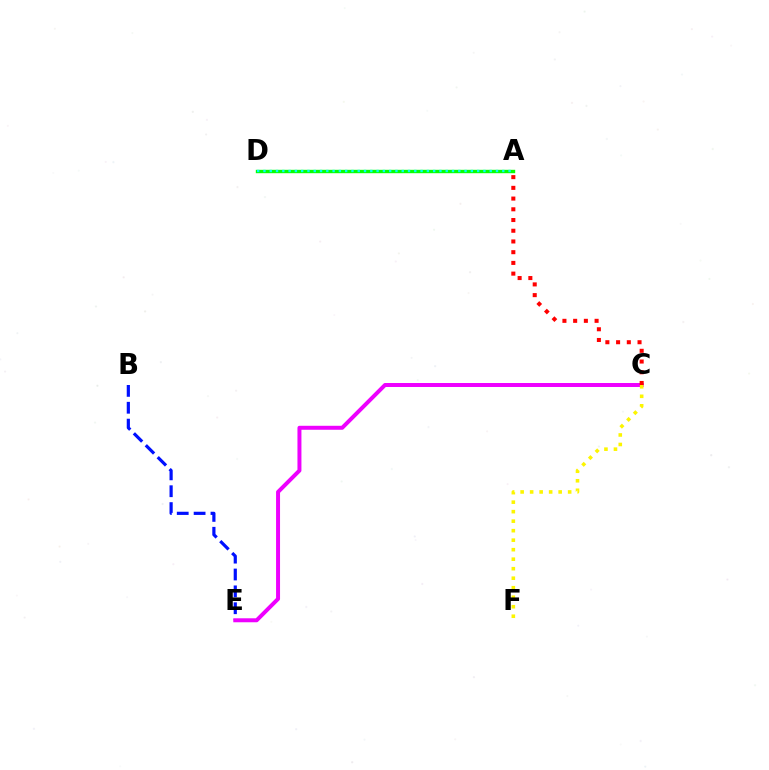{('B', 'E'): [{'color': '#0010ff', 'line_style': 'dashed', 'thickness': 2.29}], ('A', 'D'): [{'color': '#08ff00', 'line_style': 'solid', 'thickness': 2.44}, {'color': '#00fff6', 'line_style': 'dotted', 'thickness': 1.71}], ('C', 'E'): [{'color': '#ee00ff', 'line_style': 'solid', 'thickness': 2.86}], ('A', 'C'): [{'color': '#ff0000', 'line_style': 'dotted', 'thickness': 2.91}], ('C', 'F'): [{'color': '#fcf500', 'line_style': 'dotted', 'thickness': 2.58}]}